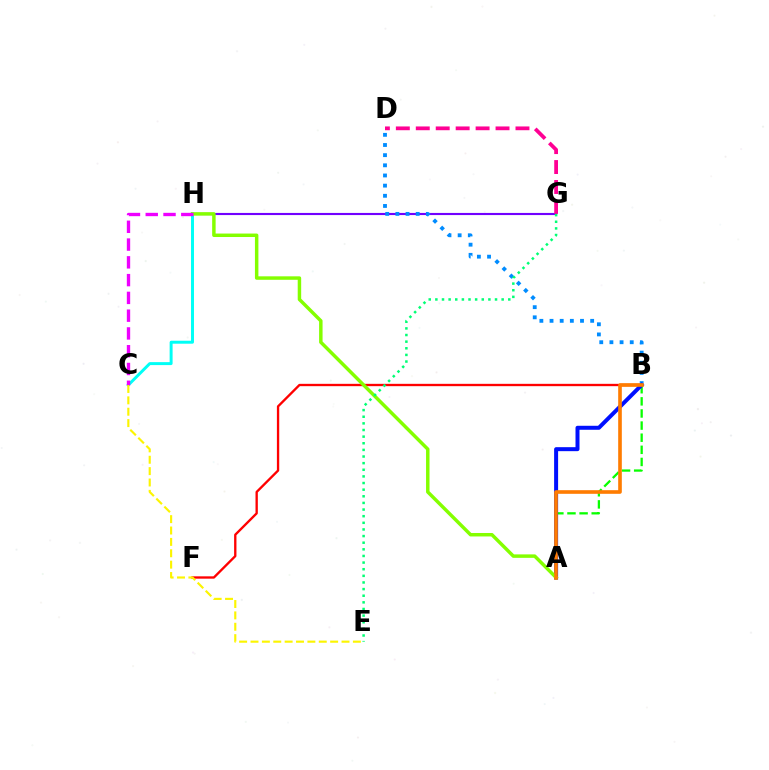{('G', 'H'): [{'color': '#7200ff', 'line_style': 'solid', 'thickness': 1.54}], ('A', 'B'): [{'color': '#08ff00', 'line_style': 'dashed', 'thickness': 1.65}, {'color': '#0010ff', 'line_style': 'solid', 'thickness': 2.87}, {'color': '#ff7c00', 'line_style': 'solid', 'thickness': 2.62}], ('B', 'F'): [{'color': '#ff0000', 'line_style': 'solid', 'thickness': 1.68}], ('B', 'D'): [{'color': '#008cff', 'line_style': 'dotted', 'thickness': 2.76}], ('C', 'H'): [{'color': '#00fff6', 'line_style': 'solid', 'thickness': 2.14}, {'color': '#ee00ff', 'line_style': 'dashed', 'thickness': 2.41}], ('A', 'H'): [{'color': '#84ff00', 'line_style': 'solid', 'thickness': 2.49}], ('C', 'E'): [{'color': '#fcf500', 'line_style': 'dashed', 'thickness': 1.55}], ('D', 'G'): [{'color': '#ff0094', 'line_style': 'dashed', 'thickness': 2.71}], ('E', 'G'): [{'color': '#00ff74', 'line_style': 'dotted', 'thickness': 1.8}]}